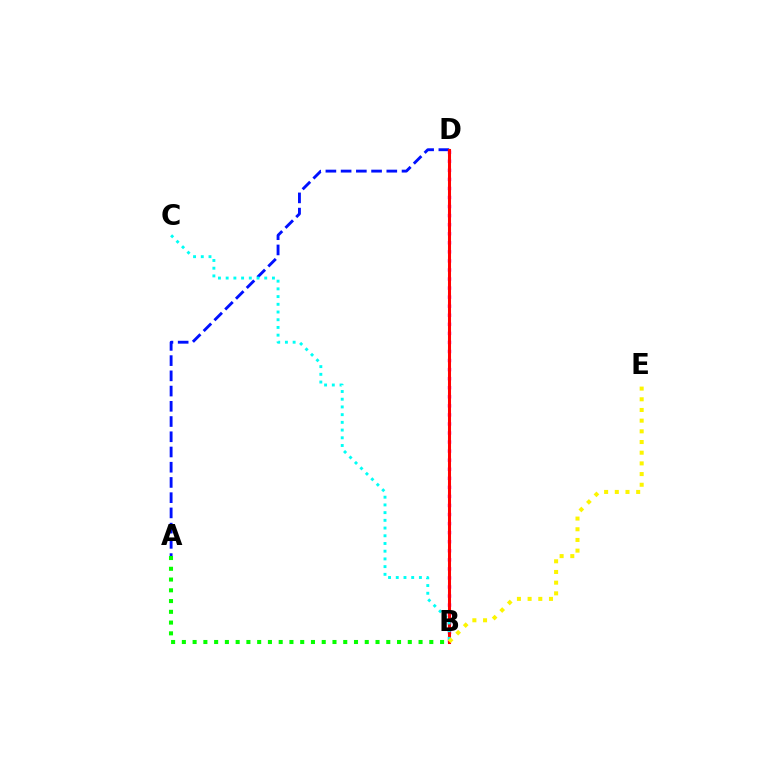{('A', 'D'): [{'color': '#0010ff', 'line_style': 'dashed', 'thickness': 2.07}], ('B', 'D'): [{'color': '#ee00ff', 'line_style': 'dotted', 'thickness': 2.46}, {'color': '#ff0000', 'line_style': 'solid', 'thickness': 2.2}], ('B', 'C'): [{'color': '#00fff6', 'line_style': 'dotted', 'thickness': 2.1}], ('A', 'B'): [{'color': '#08ff00', 'line_style': 'dotted', 'thickness': 2.92}], ('B', 'E'): [{'color': '#fcf500', 'line_style': 'dotted', 'thickness': 2.9}]}